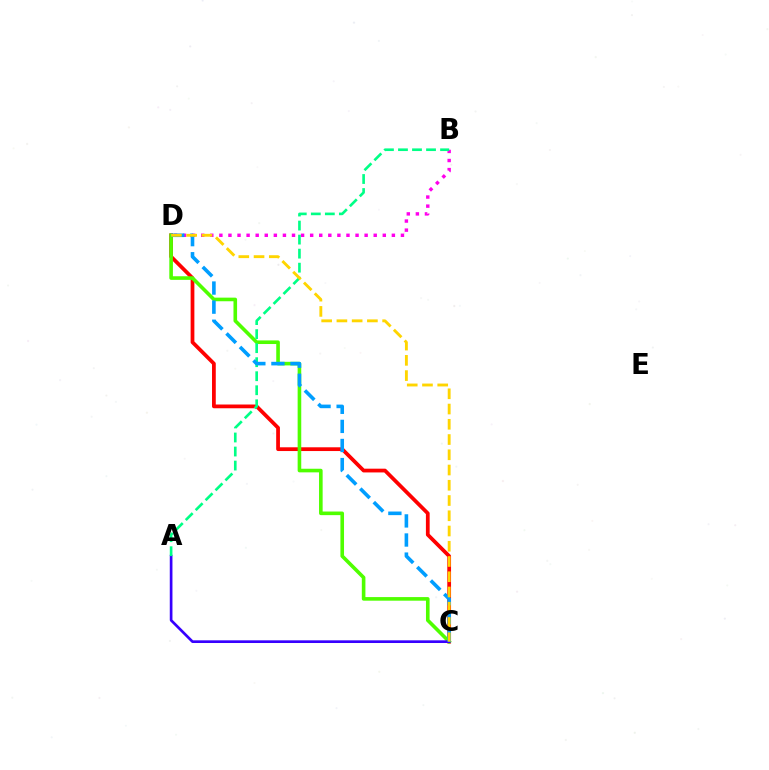{('B', 'D'): [{'color': '#ff00ed', 'line_style': 'dotted', 'thickness': 2.47}], ('C', 'D'): [{'color': '#ff0000', 'line_style': 'solid', 'thickness': 2.7}, {'color': '#4fff00', 'line_style': 'solid', 'thickness': 2.6}, {'color': '#009eff', 'line_style': 'dashed', 'thickness': 2.59}, {'color': '#ffd500', 'line_style': 'dashed', 'thickness': 2.07}], ('A', 'C'): [{'color': '#3700ff', 'line_style': 'solid', 'thickness': 1.93}], ('A', 'B'): [{'color': '#00ff86', 'line_style': 'dashed', 'thickness': 1.91}]}